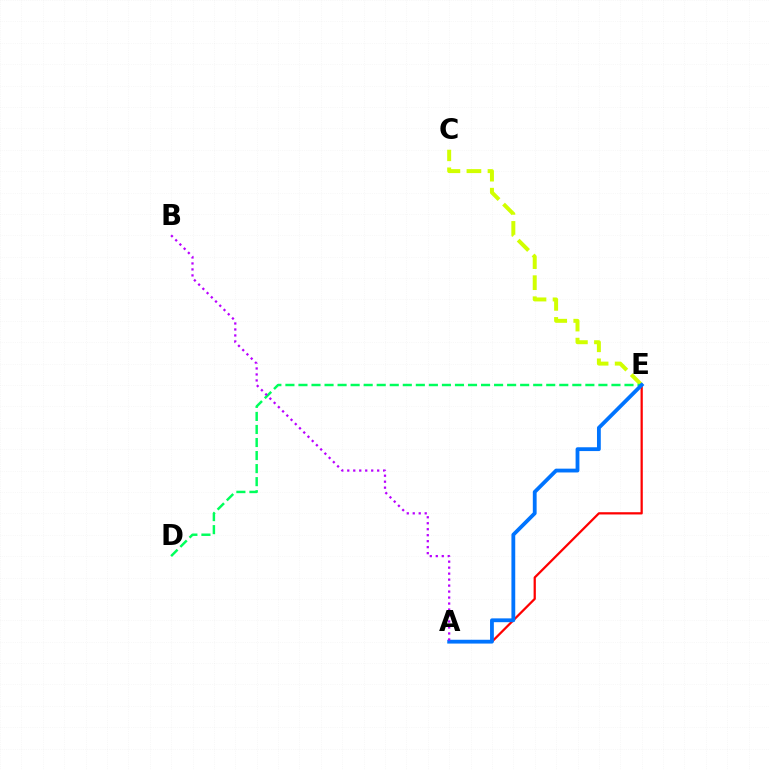{('C', 'E'): [{'color': '#d1ff00', 'line_style': 'dashed', 'thickness': 2.86}], ('D', 'E'): [{'color': '#00ff5c', 'line_style': 'dashed', 'thickness': 1.77}], ('A', 'E'): [{'color': '#ff0000', 'line_style': 'solid', 'thickness': 1.62}, {'color': '#0074ff', 'line_style': 'solid', 'thickness': 2.74}], ('A', 'B'): [{'color': '#b900ff', 'line_style': 'dotted', 'thickness': 1.63}]}